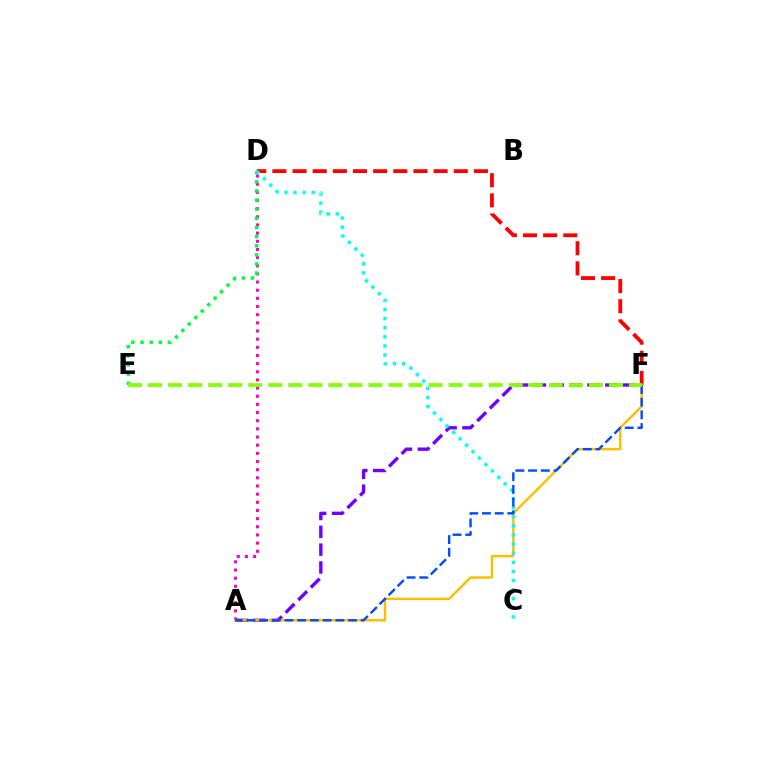{('A', 'D'): [{'color': '#ff00cf', 'line_style': 'dotted', 'thickness': 2.22}], ('A', 'F'): [{'color': '#7200ff', 'line_style': 'dashed', 'thickness': 2.42}, {'color': '#ffbd00', 'line_style': 'solid', 'thickness': 1.75}, {'color': '#004bff', 'line_style': 'dashed', 'thickness': 1.73}], ('D', 'F'): [{'color': '#ff0000', 'line_style': 'dashed', 'thickness': 2.74}], ('D', 'E'): [{'color': '#00ff39', 'line_style': 'dotted', 'thickness': 2.48}], ('C', 'D'): [{'color': '#00fff6', 'line_style': 'dotted', 'thickness': 2.47}], ('E', 'F'): [{'color': '#84ff00', 'line_style': 'dashed', 'thickness': 2.72}]}